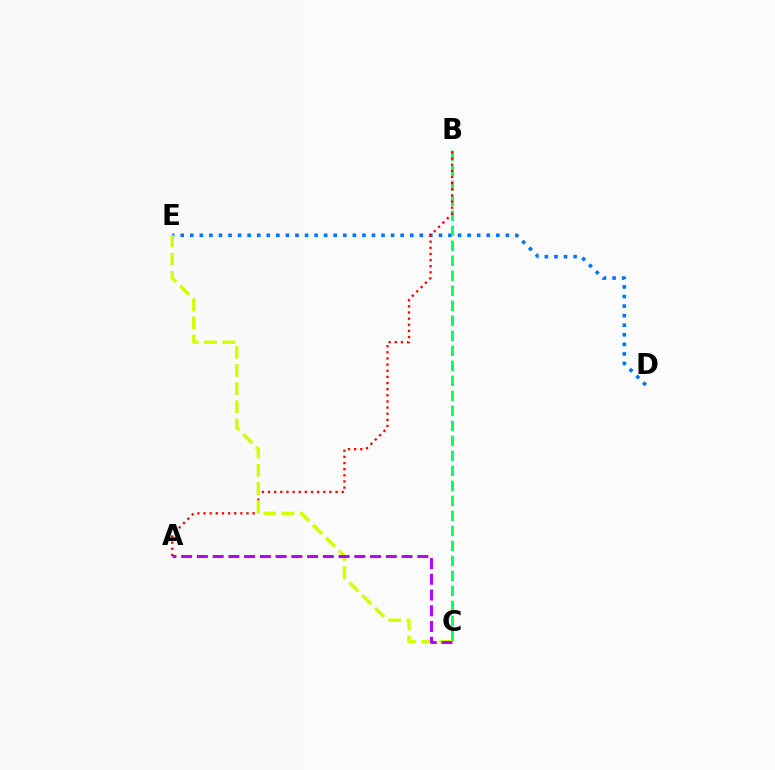{('D', 'E'): [{'color': '#0074ff', 'line_style': 'dotted', 'thickness': 2.6}], ('B', 'C'): [{'color': '#00ff5c', 'line_style': 'dashed', 'thickness': 2.04}], ('A', 'B'): [{'color': '#ff0000', 'line_style': 'dotted', 'thickness': 1.67}], ('C', 'E'): [{'color': '#d1ff00', 'line_style': 'dashed', 'thickness': 2.46}], ('A', 'C'): [{'color': '#b900ff', 'line_style': 'dashed', 'thickness': 2.14}]}